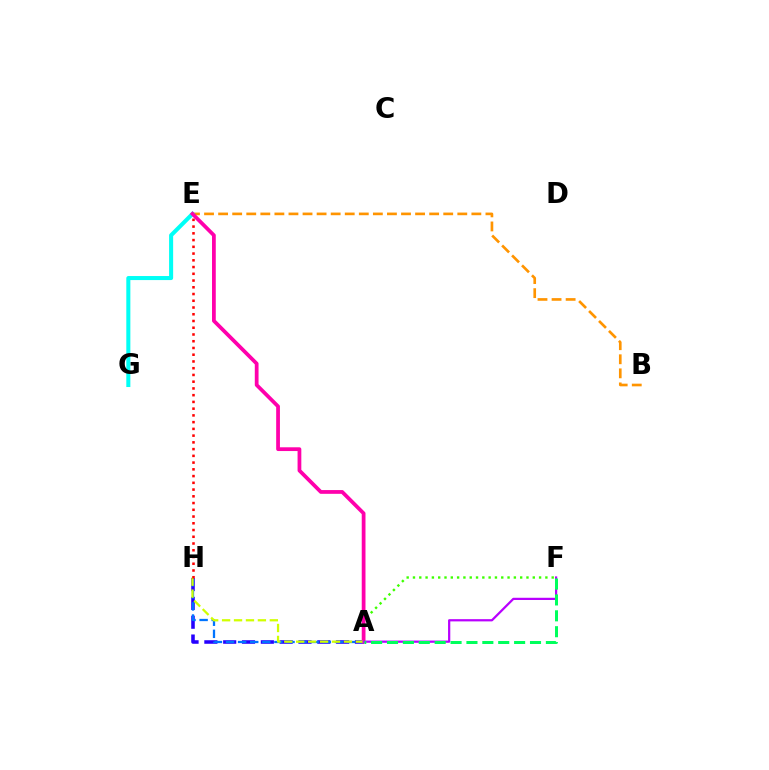{('B', 'E'): [{'color': '#ff9400', 'line_style': 'dashed', 'thickness': 1.91}], ('A', 'H'): [{'color': '#2500ff', 'line_style': 'dashed', 'thickness': 2.56}, {'color': '#0074ff', 'line_style': 'dashed', 'thickness': 1.64}, {'color': '#d1ff00', 'line_style': 'dashed', 'thickness': 1.62}], ('E', 'G'): [{'color': '#00fff6', 'line_style': 'solid', 'thickness': 2.91}], ('A', 'F'): [{'color': '#3dff00', 'line_style': 'dotted', 'thickness': 1.71}, {'color': '#b900ff', 'line_style': 'solid', 'thickness': 1.61}, {'color': '#00ff5c', 'line_style': 'dashed', 'thickness': 2.16}], ('A', 'E'): [{'color': '#ff00ac', 'line_style': 'solid', 'thickness': 2.7}], ('E', 'H'): [{'color': '#ff0000', 'line_style': 'dotted', 'thickness': 1.83}]}